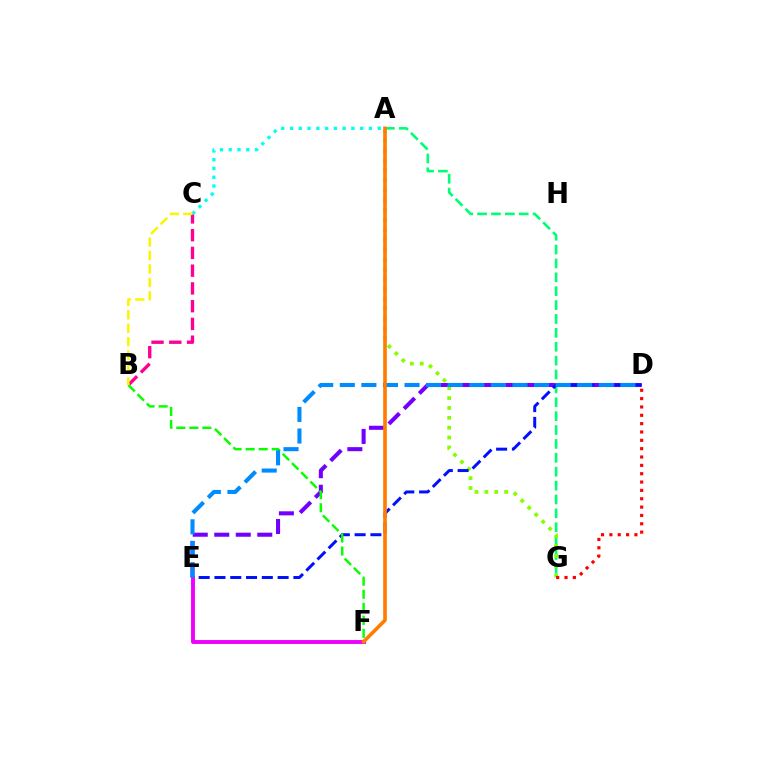{('D', 'E'): [{'color': '#7200ff', 'line_style': 'dashed', 'thickness': 2.92}, {'color': '#0010ff', 'line_style': 'dashed', 'thickness': 2.14}, {'color': '#008cff', 'line_style': 'dashed', 'thickness': 2.93}], ('B', 'C'): [{'color': '#ff0094', 'line_style': 'dashed', 'thickness': 2.41}, {'color': '#fcf500', 'line_style': 'dashed', 'thickness': 1.83}], ('A', 'G'): [{'color': '#00ff74', 'line_style': 'dashed', 'thickness': 1.89}, {'color': '#84ff00', 'line_style': 'dotted', 'thickness': 2.68}], ('D', 'G'): [{'color': '#ff0000', 'line_style': 'dotted', 'thickness': 2.27}], ('E', 'F'): [{'color': '#ee00ff', 'line_style': 'solid', 'thickness': 2.81}], ('B', 'F'): [{'color': '#08ff00', 'line_style': 'dashed', 'thickness': 1.77}], ('A', 'C'): [{'color': '#00fff6', 'line_style': 'dotted', 'thickness': 2.38}], ('A', 'F'): [{'color': '#ff7c00', 'line_style': 'solid', 'thickness': 2.62}]}